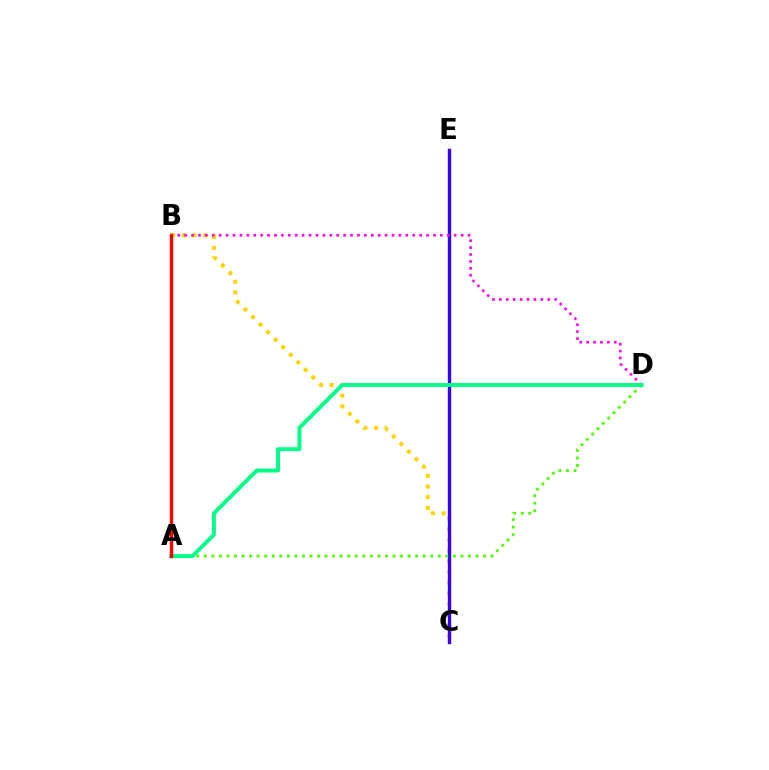{('B', 'C'): [{'color': '#ffd500', 'line_style': 'dotted', 'thickness': 2.9}], ('C', 'E'): [{'color': '#3700ff', 'line_style': 'solid', 'thickness': 2.42}], ('A', 'B'): [{'color': '#009eff', 'line_style': 'dashed', 'thickness': 2.11}, {'color': '#ff0000', 'line_style': 'solid', 'thickness': 2.43}], ('B', 'D'): [{'color': '#ff00ed', 'line_style': 'dotted', 'thickness': 1.88}], ('A', 'D'): [{'color': '#4fff00', 'line_style': 'dotted', 'thickness': 2.05}, {'color': '#00ff86', 'line_style': 'solid', 'thickness': 2.82}]}